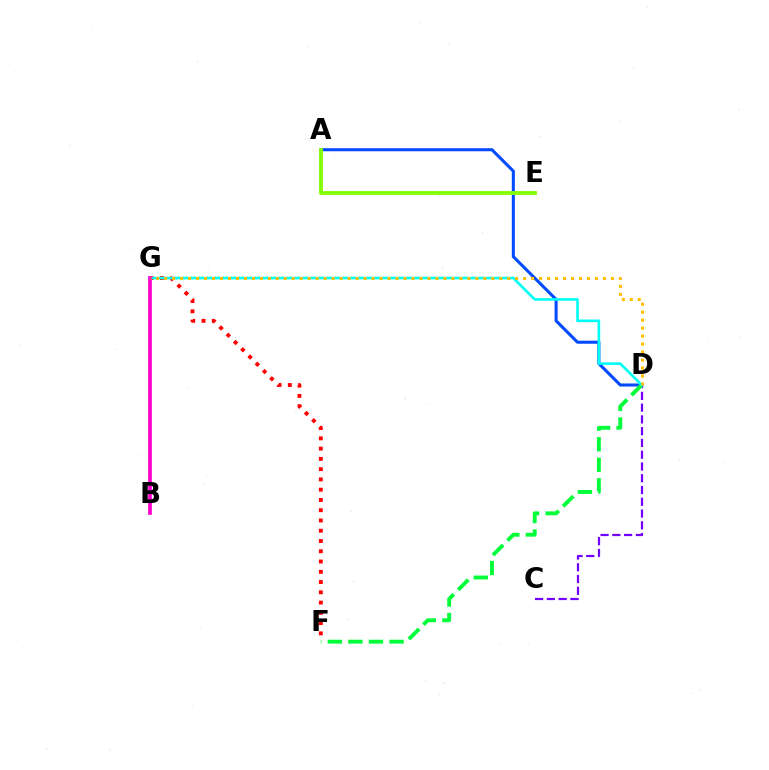{('C', 'D'): [{'color': '#7200ff', 'line_style': 'dashed', 'thickness': 1.6}], ('F', 'G'): [{'color': '#ff0000', 'line_style': 'dotted', 'thickness': 2.79}], ('A', 'D'): [{'color': '#004bff', 'line_style': 'solid', 'thickness': 2.2}], ('D', 'F'): [{'color': '#00ff39', 'line_style': 'dashed', 'thickness': 2.79}], ('D', 'G'): [{'color': '#00fff6', 'line_style': 'solid', 'thickness': 1.89}, {'color': '#ffbd00', 'line_style': 'dotted', 'thickness': 2.17}], ('B', 'G'): [{'color': '#ff00cf', 'line_style': 'solid', 'thickness': 2.66}], ('A', 'E'): [{'color': '#84ff00', 'line_style': 'solid', 'thickness': 2.76}]}